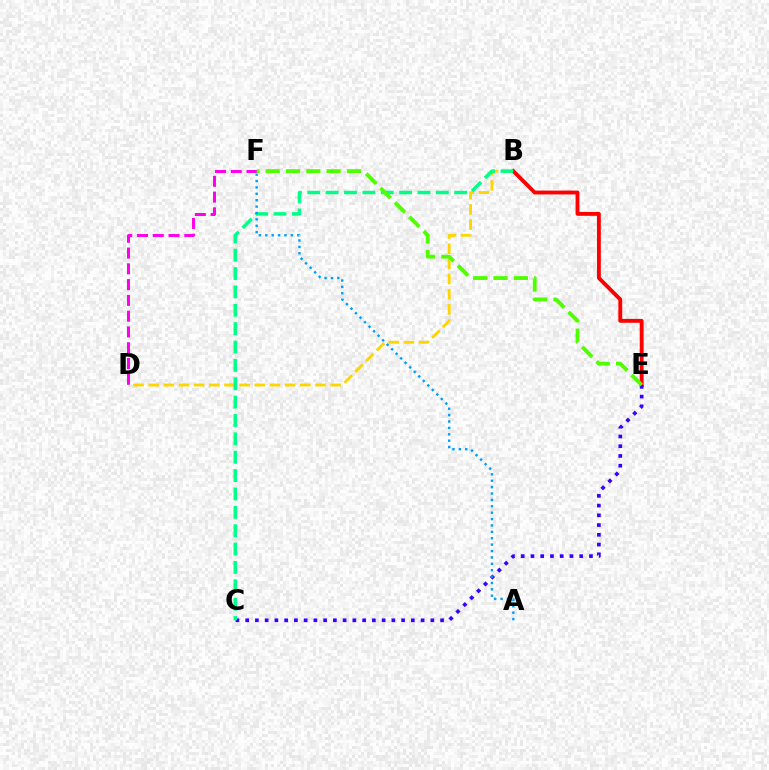{('B', 'D'): [{'color': '#ffd500', 'line_style': 'dashed', 'thickness': 2.06}], ('B', 'E'): [{'color': '#ff0000', 'line_style': 'solid', 'thickness': 2.78}], ('D', 'F'): [{'color': '#ff00ed', 'line_style': 'dashed', 'thickness': 2.14}], ('C', 'E'): [{'color': '#3700ff', 'line_style': 'dotted', 'thickness': 2.65}], ('B', 'C'): [{'color': '#00ff86', 'line_style': 'dashed', 'thickness': 2.5}], ('A', 'F'): [{'color': '#009eff', 'line_style': 'dotted', 'thickness': 1.74}], ('E', 'F'): [{'color': '#4fff00', 'line_style': 'dashed', 'thickness': 2.76}]}